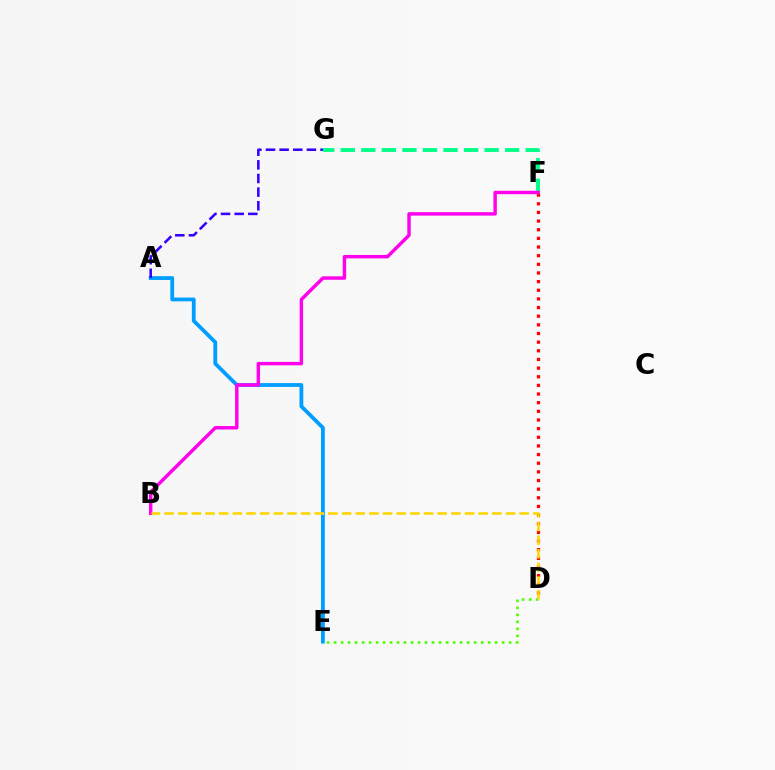{('A', 'E'): [{'color': '#009eff', 'line_style': 'solid', 'thickness': 2.74}], ('D', 'E'): [{'color': '#4fff00', 'line_style': 'dotted', 'thickness': 1.9}], ('A', 'G'): [{'color': '#3700ff', 'line_style': 'dashed', 'thickness': 1.85}], ('F', 'G'): [{'color': '#00ff86', 'line_style': 'dashed', 'thickness': 2.79}], ('D', 'F'): [{'color': '#ff0000', 'line_style': 'dotted', 'thickness': 2.35}], ('B', 'F'): [{'color': '#ff00ed', 'line_style': 'solid', 'thickness': 2.47}], ('B', 'D'): [{'color': '#ffd500', 'line_style': 'dashed', 'thickness': 1.86}]}